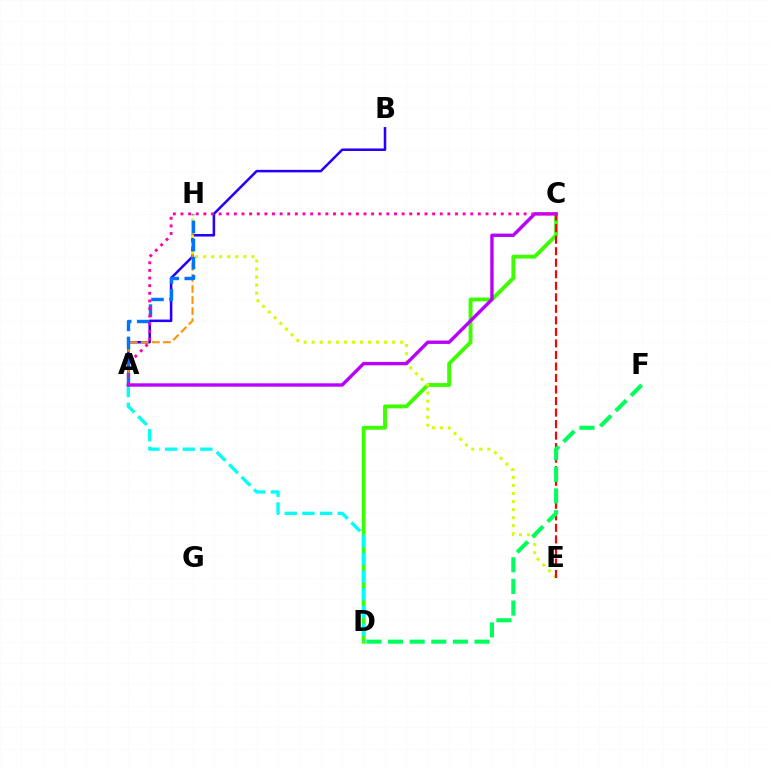{('A', 'B'): [{'color': '#2500ff', 'line_style': 'solid', 'thickness': 1.83}], ('C', 'D'): [{'color': '#3dff00', 'line_style': 'solid', 'thickness': 2.8}], ('A', 'H'): [{'color': '#ff9400', 'line_style': 'dashed', 'thickness': 1.5}, {'color': '#0074ff', 'line_style': 'dashed', 'thickness': 2.46}], ('A', 'D'): [{'color': '#00fff6', 'line_style': 'dashed', 'thickness': 2.4}], ('E', 'H'): [{'color': '#d1ff00', 'line_style': 'dotted', 'thickness': 2.19}], ('C', 'E'): [{'color': '#ff0000', 'line_style': 'dashed', 'thickness': 1.57}], ('A', 'C'): [{'color': '#b900ff', 'line_style': 'solid', 'thickness': 2.43}, {'color': '#ff00ac', 'line_style': 'dotted', 'thickness': 2.07}], ('D', 'F'): [{'color': '#00ff5c', 'line_style': 'dashed', 'thickness': 2.94}]}